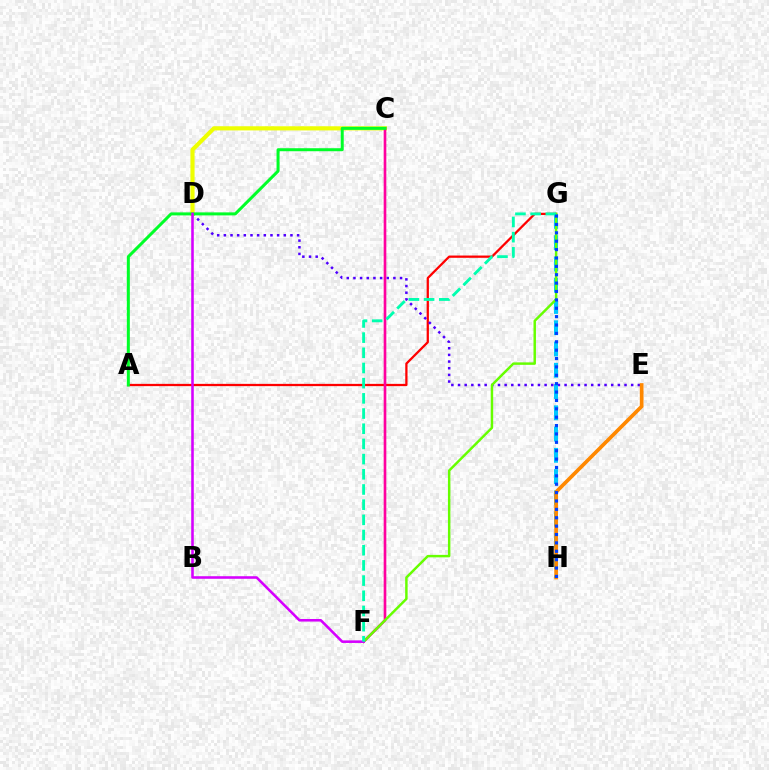{('A', 'G'): [{'color': '#ff0000', 'line_style': 'solid', 'thickness': 1.63}], ('D', 'E'): [{'color': '#4f00ff', 'line_style': 'dotted', 'thickness': 1.81}], ('C', 'D'): [{'color': '#eeff00', 'line_style': 'solid', 'thickness': 2.99}], ('C', 'F'): [{'color': '#ff00a0', 'line_style': 'solid', 'thickness': 1.91}], ('G', 'H'): [{'color': '#00c7ff', 'line_style': 'dashed', 'thickness': 2.89}, {'color': '#003fff', 'line_style': 'dotted', 'thickness': 2.28}], ('F', 'G'): [{'color': '#66ff00', 'line_style': 'solid', 'thickness': 1.78}, {'color': '#00ffaf', 'line_style': 'dashed', 'thickness': 2.06}], ('A', 'C'): [{'color': '#00ff27', 'line_style': 'solid', 'thickness': 2.17}], ('D', 'F'): [{'color': '#d600ff', 'line_style': 'solid', 'thickness': 1.85}], ('E', 'H'): [{'color': '#ff8800', 'line_style': 'solid', 'thickness': 2.66}]}